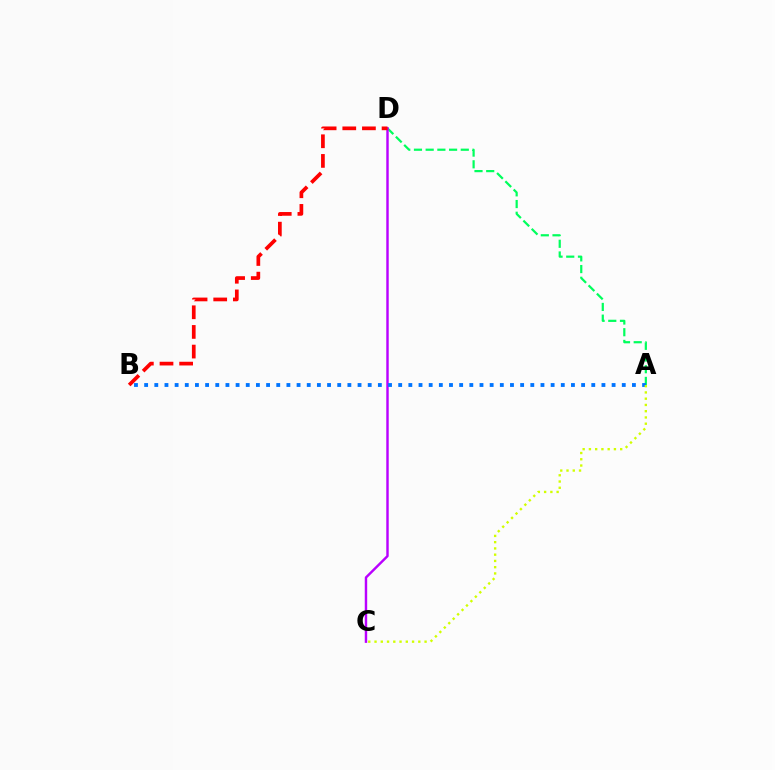{('A', 'D'): [{'color': '#00ff5c', 'line_style': 'dashed', 'thickness': 1.59}], ('C', 'D'): [{'color': '#b900ff', 'line_style': 'solid', 'thickness': 1.75}], ('A', 'B'): [{'color': '#0074ff', 'line_style': 'dotted', 'thickness': 2.76}], ('A', 'C'): [{'color': '#d1ff00', 'line_style': 'dotted', 'thickness': 1.7}], ('B', 'D'): [{'color': '#ff0000', 'line_style': 'dashed', 'thickness': 2.67}]}